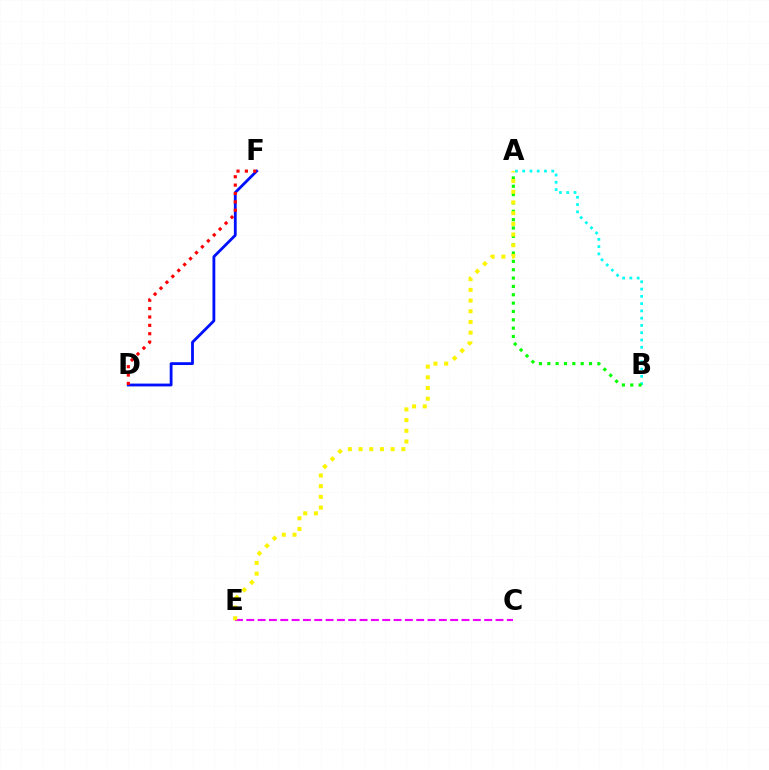{('A', 'B'): [{'color': '#00fff6', 'line_style': 'dotted', 'thickness': 1.98}, {'color': '#08ff00', 'line_style': 'dotted', 'thickness': 2.27}], ('D', 'F'): [{'color': '#0010ff', 'line_style': 'solid', 'thickness': 2.02}, {'color': '#ff0000', 'line_style': 'dotted', 'thickness': 2.27}], ('C', 'E'): [{'color': '#ee00ff', 'line_style': 'dashed', 'thickness': 1.54}], ('A', 'E'): [{'color': '#fcf500', 'line_style': 'dotted', 'thickness': 2.91}]}